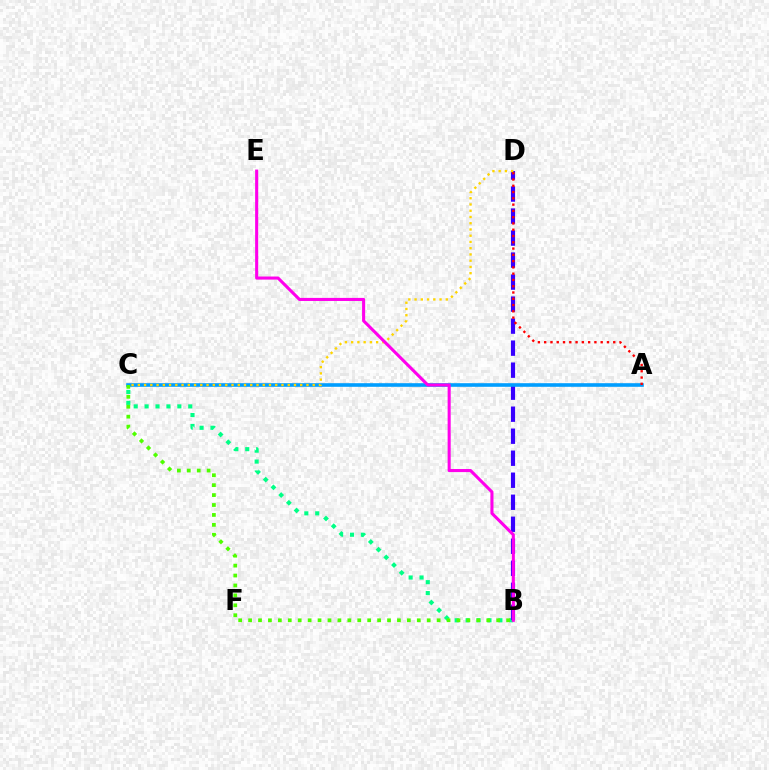{('B', 'C'): [{'color': '#00ff86', 'line_style': 'dotted', 'thickness': 2.96}, {'color': '#4fff00', 'line_style': 'dotted', 'thickness': 2.7}], ('B', 'D'): [{'color': '#3700ff', 'line_style': 'dashed', 'thickness': 2.99}], ('A', 'C'): [{'color': '#009eff', 'line_style': 'solid', 'thickness': 2.6}], ('C', 'D'): [{'color': '#ffd500', 'line_style': 'dotted', 'thickness': 1.7}], ('A', 'D'): [{'color': '#ff0000', 'line_style': 'dotted', 'thickness': 1.71}], ('B', 'E'): [{'color': '#ff00ed', 'line_style': 'solid', 'thickness': 2.21}]}